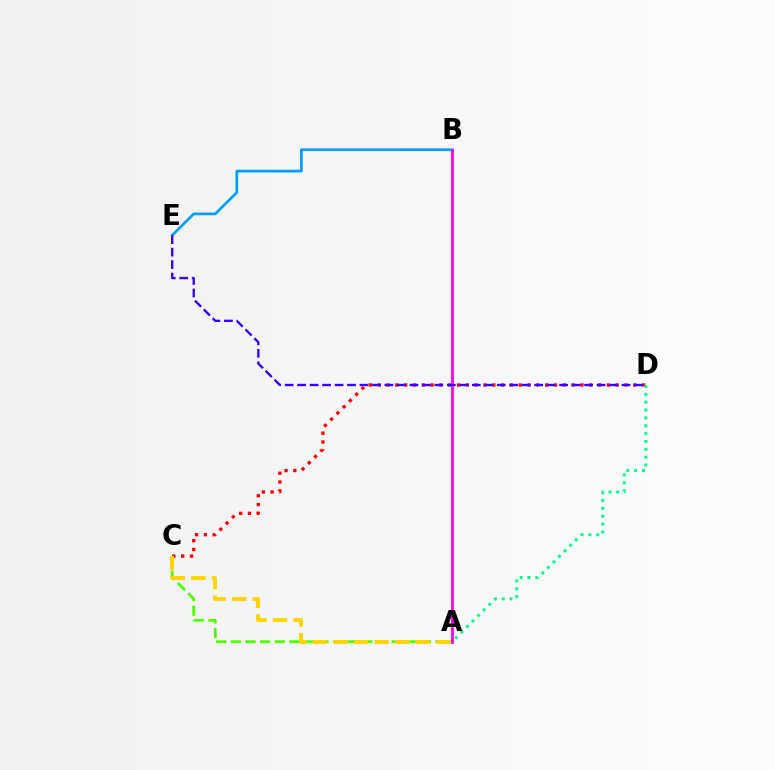{('C', 'D'): [{'color': '#ff0000', 'line_style': 'dotted', 'thickness': 2.39}], ('A', 'C'): [{'color': '#4fff00', 'line_style': 'dashed', 'thickness': 1.99}, {'color': '#ffd500', 'line_style': 'dashed', 'thickness': 2.8}], ('B', 'E'): [{'color': '#009eff', 'line_style': 'solid', 'thickness': 1.96}], ('A', 'B'): [{'color': '#ff00ed', 'line_style': 'solid', 'thickness': 2.01}], ('A', 'D'): [{'color': '#00ff86', 'line_style': 'dotted', 'thickness': 2.13}], ('D', 'E'): [{'color': '#3700ff', 'line_style': 'dashed', 'thickness': 1.69}]}